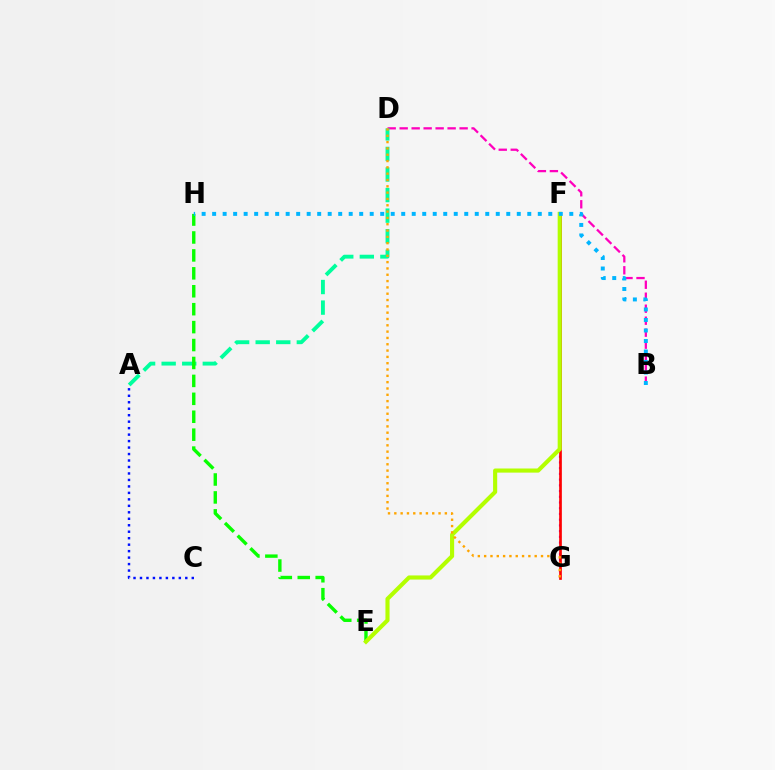{('B', 'D'): [{'color': '#ff00bd', 'line_style': 'dashed', 'thickness': 1.63}], ('A', 'D'): [{'color': '#00ff9d', 'line_style': 'dashed', 'thickness': 2.79}], ('E', 'H'): [{'color': '#08ff00', 'line_style': 'dashed', 'thickness': 2.44}], ('F', 'G'): [{'color': '#9b00ff', 'line_style': 'dotted', 'thickness': 1.56}, {'color': '#ff0000', 'line_style': 'solid', 'thickness': 1.93}], ('A', 'C'): [{'color': '#0010ff', 'line_style': 'dotted', 'thickness': 1.76}], ('E', 'F'): [{'color': '#b3ff00', 'line_style': 'solid', 'thickness': 2.96}], ('B', 'H'): [{'color': '#00b5ff', 'line_style': 'dotted', 'thickness': 2.85}], ('D', 'G'): [{'color': '#ffa500', 'line_style': 'dotted', 'thickness': 1.72}]}